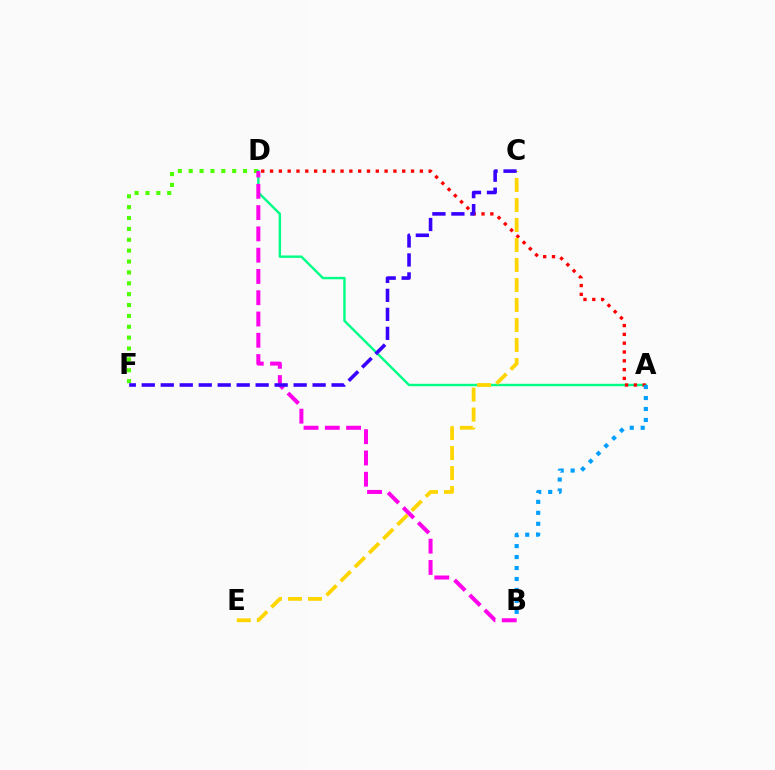{('D', 'F'): [{'color': '#4fff00', 'line_style': 'dotted', 'thickness': 2.95}], ('A', 'D'): [{'color': '#00ff86', 'line_style': 'solid', 'thickness': 1.74}, {'color': '#ff0000', 'line_style': 'dotted', 'thickness': 2.39}], ('C', 'E'): [{'color': '#ffd500', 'line_style': 'dashed', 'thickness': 2.72}], ('B', 'D'): [{'color': '#ff00ed', 'line_style': 'dashed', 'thickness': 2.89}], ('C', 'F'): [{'color': '#3700ff', 'line_style': 'dashed', 'thickness': 2.58}], ('A', 'B'): [{'color': '#009eff', 'line_style': 'dotted', 'thickness': 2.98}]}